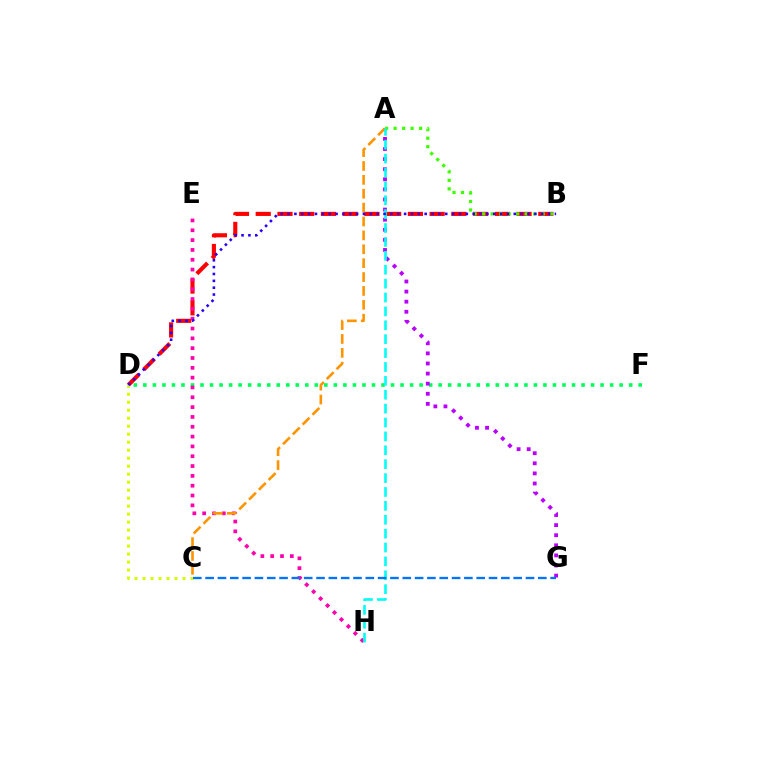{('B', 'D'): [{'color': '#ff0000', 'line_style': 'dashed', 'thickness': 2.95}, {'color': '#2500ff', 'line_style': 'dotted', 'thickness': 1.86}], ('D', 'F'): [{'color': '#00ff5c', 'line_style': 'dotted', 'thickness': 2.59}], ('A', 'G'): [{'color': '#b900ff', 'line_style': 'dotted', 'thickness': 2.74}], ('E', 'H'): [{'color': '#ff00ac', 'line_style': 'dotted', 'thickness': 2.67}], ('A', 'C'): [{'color': '#ff9400', 'line_style': 'dashed', 'thickness': 1.89}], ('A', 'B'): [{'color': '#3dff00', 'line_style': 'dotted', 'thickness': 2.31}], ('A', 'H'): [{'color': '#00fff6', 'line_style': 'dashed', 'thickness': 1.89}], ('C', 'D'): [{'color': '#d1ff00', 'line_style': 'dotted', 'thickness': 2.17}], ('C', 'G'): [{'color': '#0074ff', 'line_style': 'dashed', 'thickness': 1.67}]}